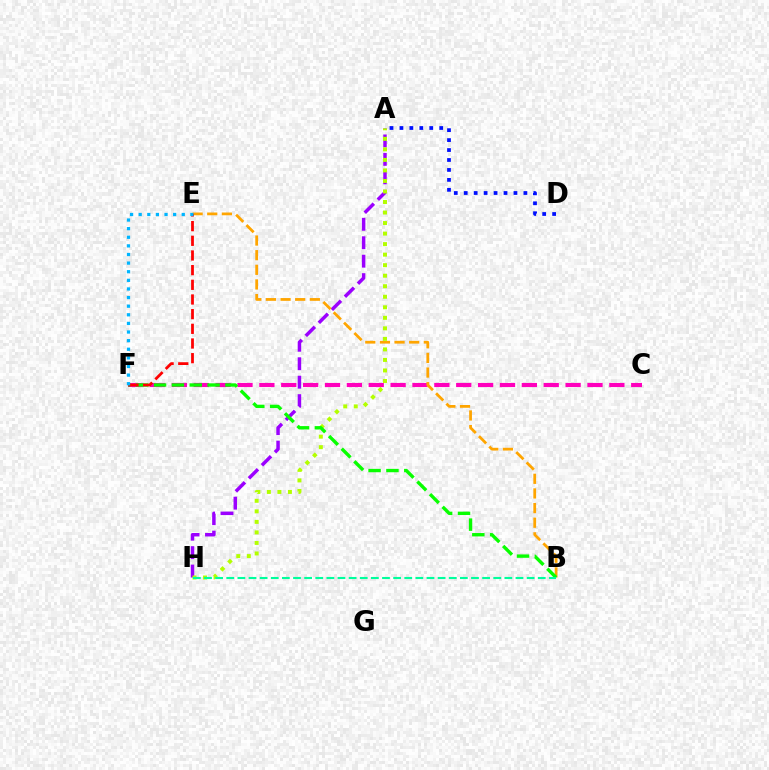{('A', 'H'): [{'color': '#9b00ff', 'line_style': 'dashed', 'thickness': 2.51}, {'color': '#b3ff00', 'line_style': 'dotted', 'thickness': 2.86}], ('C', 'F'): [{'color': '#ff00bd', 'line_style': 'dashed', 'thickness': 2.97}], ('B', 'E'): [{'color': '#ffa500', 'line_style': 'dashed', 'thickness': 1.99}], ('A', 'D'): [{'color': '#0010ff', 'line_style': 'dotted', 'thickness': 2.7}], ('B', 'F'): [{'color': '#08ff00', 'line_style': 'dashed', 'thickness': 2.43}], ('B', 'H'): [{'color': '#00ff9d', 'line_style': 'dashed', 'thickness': 1.51}], ('E', 'F'): [{'color': '#ff0000', 'line_style': 'dashed', 'thickness': 1.99}, {'color': '#00b5ff', 'line_style': 'dotted', 'thickness': 2.34}]}